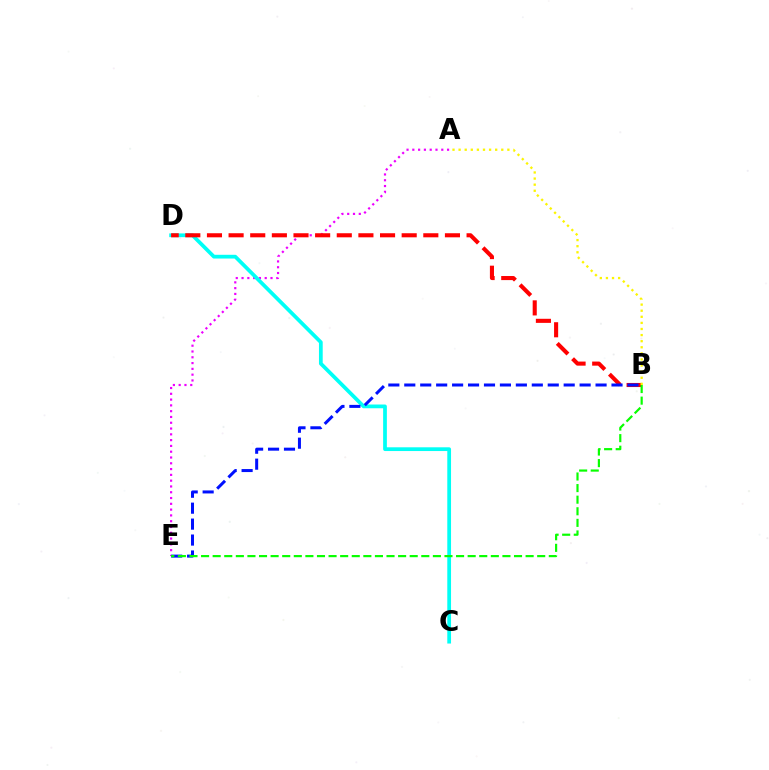{('A', 'E'): [{'color': '#ee00ff', 'line_style': 'dotted', 'thickness': 1.57}], ('C', 'D'): [{'color': '#00fff6', 'line_style': 'solid', 'thickness': 2.7}], ('B', 'D'): [{'color': '#ff0000', 'line_style': 'dashed', 'thickness': 2.94}], ('B', 'E'): [{'color': '#0010ff', 'line_style': 'dashed', 'thickness': 2.17}, {'color': '#08ff00', 'line_style': 'dashed', 'thickness': 1.57}], ('A', 'B'): [{'color': '#fcf500', 'line_style': 'dotted', 'thickness': 1.66}]}